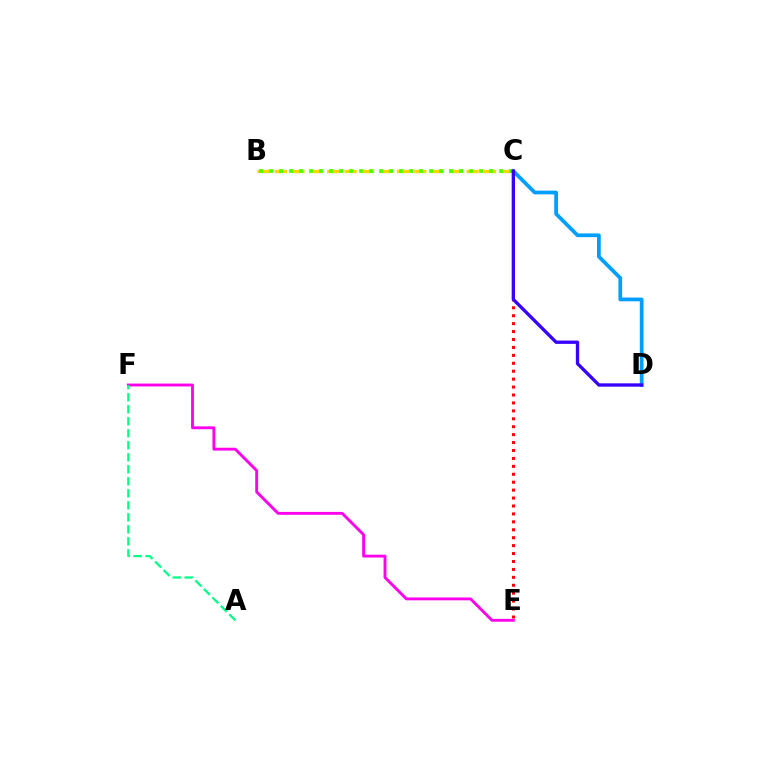{('B', 'C'): [{'color': '#ffd500', 'line_style': 'dashed', 'thickness': 2.37}, {'color': '#4fff00', 'line_style': 'dotted', 'thickness': 2.72}], ('C', 'E'): [{'color': '#ff0000', 'line_style': 'dotted', 'thickness': 2.15}], ('E', 'F'): [{'color': '#ff00ed', 'line_style': 'solid', 'thickness': 2.07}], ('A', 'F'): [{'color': '#00ff86', 'line_style': 'dashed', 'thickness': 1.63}], ('C', 'D'): [{'color': '#009eff', 'line_style': 'solid', 'thickness': 2.69}, {'color': '#3700ff', 'line_style': 'solid', 'thickness': 2.38}]}